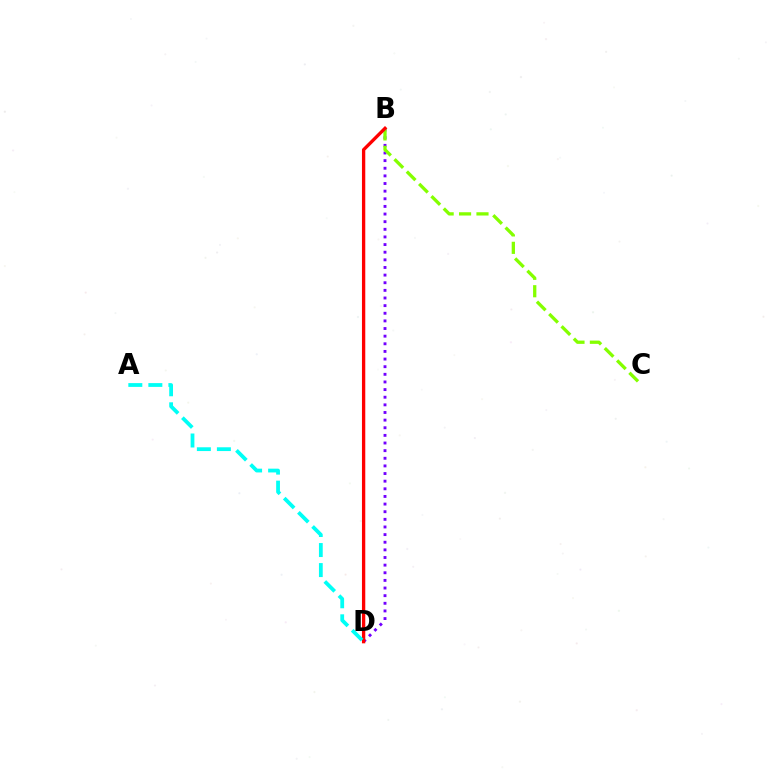{('B', 'D'): [{'color': '#7200ff', 'line_style': 'dotted', 'thickness': 2.07}, {'color': '#ff0000', 'line_style': 'solid', 'thickness': 2.39}], ('B', 'C'): [{'color': '#84ff00', 'line_style': 'dashed', 'thickness': 2.37}], ('A', 'D'): [{'color': '#00fff6', 'line_style': 'dashed', 'thickness': 2.72}]}